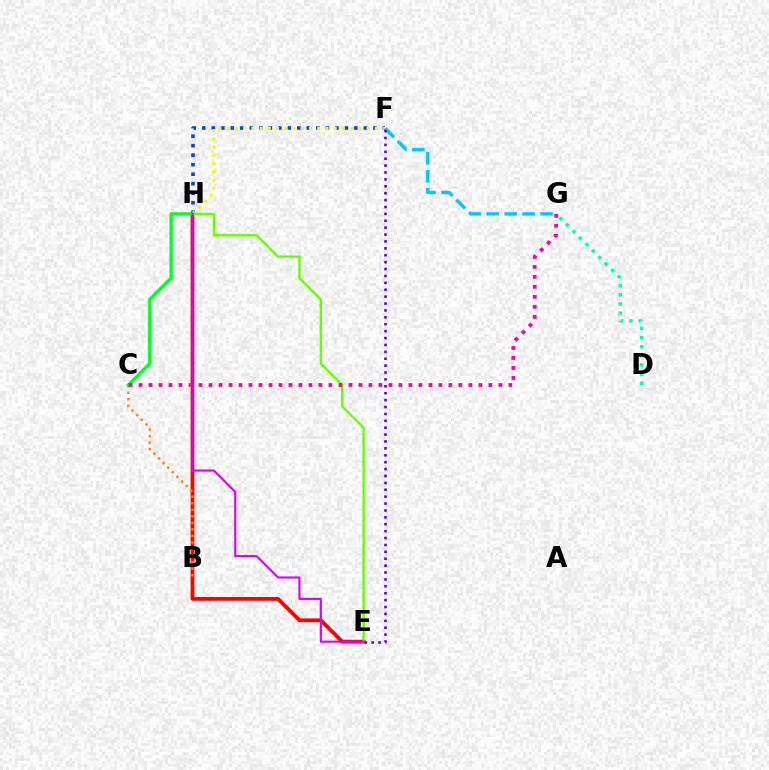{('F', 'H'): [{'color': '#003fff', 'line_style': 'dotted', 'thickness': 2.58}, {'color': '#eeff00', 'line_style': 'dotted', 'thickness': 2.24}], ('E', 'H'): [{'color': '#ff0000', 'line_style': 'solid', 'thickness': 2.73}, {'color': '#66ff00', 'line_style': 'solid', 'thickness': 1.71}, {'color': '#d600ff', 'line_style': 'solid', 'thickness': 1.53}], ('B', 'C'): [{'color': '#ff8800', 'line_style': 'dotted', 'thickness': 1.77}], ('C', 'H'): [{'color': '#00ff27', 'line_style': 'solid', 'thickness': 2.35}], ('C', 'G'): [{'color': '#ff00a0', 'line_style': 'dotted', 'thickness': 2.72}], ('D', 'G'): [{'color': '#00ffaf', 'line_style': 'dotted', 'thickness': 2.49}], ('F', 'G'): [{'color': '#00c7ff', 'line_style': 'dashed', 'thickness': 2.44}], ('E', 'F'): [{'color': '#4f00ff', 'line_style': 'dotted', 'thickness': 1.87}]}